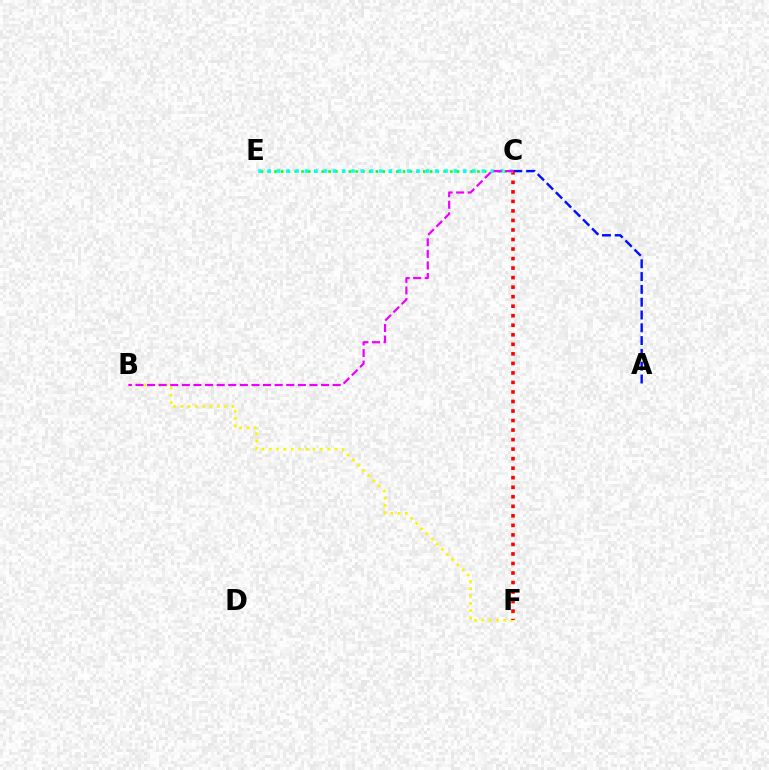{('C', 'E'): [{'color': '#08ff00', 'line_style': 'dotted', 'thickness': 1.84}, {'color': '#00fff6', 'line_style': 'dotted', 'thickness': 2.53}], ('B', 'F'): [{'color': '#fcf500', 'line_style': 'dotted', 'thickness': 1.98}], ('A', 'C'): [{'color': '#0010ff', 'line_style': 'dashed', 'thickness': 1.74}], ('C', 'F'): [{'color': '#ff0000', 'line_style': 'dotted', 'thickness': 2.59}], ('B', 'C'): [{'color': '#ee00ff', 'line_style': 'dashed', 'thickness': 1.58}]}